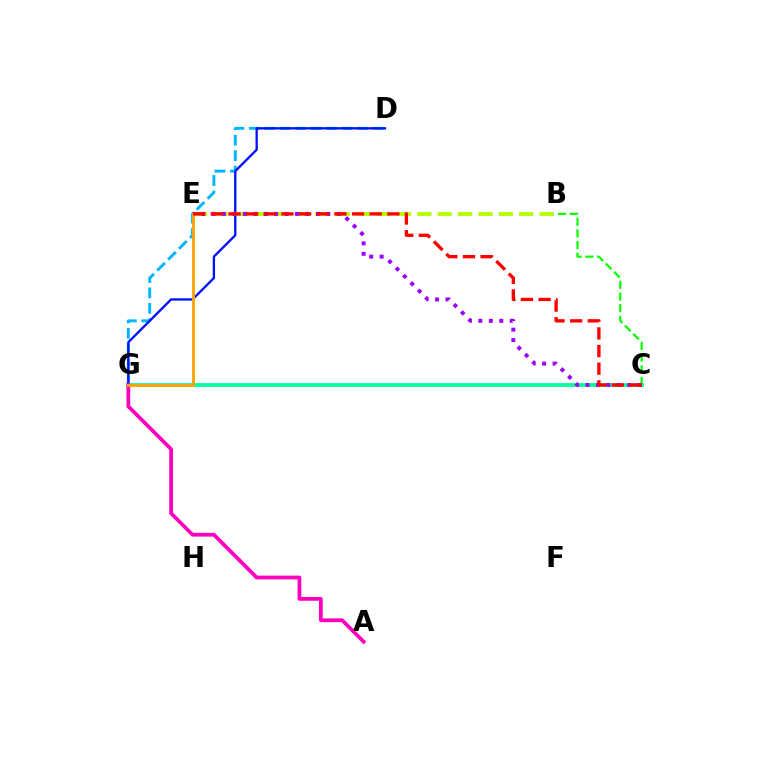{('C', 'G'): [{'color': '#00ff9d', 'line_style': 'solid', 'thickness': 2.7}], ('D', 'G'): [{'color': '#00b5ff', 'line_style': 'dashed', 'thickness': 2.1}, {'color': '#0010ff', 'line_style': 'solid', 'thickness': 1.66}], ('B', 'E'): [{'color': '#b3ff00', 'line_style': 'dashed', 'thickness': 2.77}], ('A', 'G'): [{'color': '#ff00bd', 'line_style': 'solid', 'thickness': 2.71}], ('B', 'C'): [{'color': '#08ff00', 'line_style': 'dashed', 'thickness': 1.58}], ('C', 'E'): [{'color': '#9b00ff', 'line_style': 'dotted', 'thickness': 2.84}, {'color': '#ff0000', 'line_style': 'dashed', 'thickness': 2.4}], ('E', 'G'): [{'color': '#ffa500', 'line_style': 'solid', 'thickness': 2.06}]}